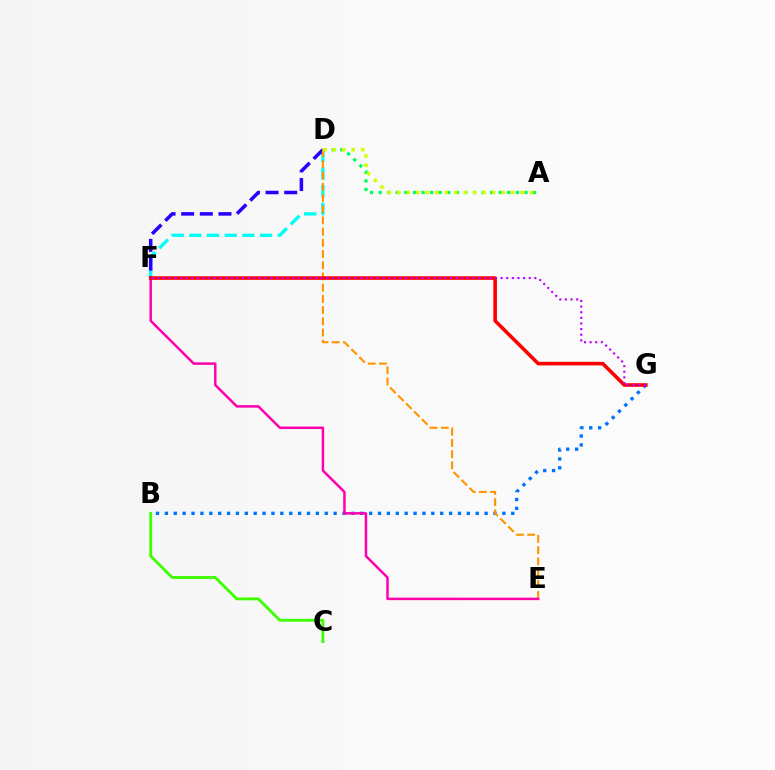{('A', 'D'): [{'color': '#00ff5c', 'line_style': 'dotted', 'thickness': 2.33}, {'color': '#d1ff00', 'line_style': 'dotted', 'thickness': 2.58}], ('B', 'C'): [{'color': '#3dff00', 'line_style': 'solid', 'thickness': 2.04}], ('D', 'F'): [{'color': '#00fff6', 'line_style': 'dashed', 'thickness': 2.4}, {'color': '#2500ff', 'line_style': 'dashed', 'thickness': 2.53}], ('B', 'G'): [{'color': '#0074ff', 'line_style': 'dotted', 'thickness': 2.41}], ('D', 'E'): [{'color': '#ff9400', 'line_style': 'dashed', 'thickness': 1.52}], ('E', 'F'): [{'color': '#ff00ac', 'line_style': 'solid', 'thickness': 1.79}], ('F', 'G'): [{'color': '#ff0000', 'line_style': 'solid', 'thickness': 2.58}, {'color': '#b900ff', 'line_style': 'dotted', 'thickness': 1.53}]}